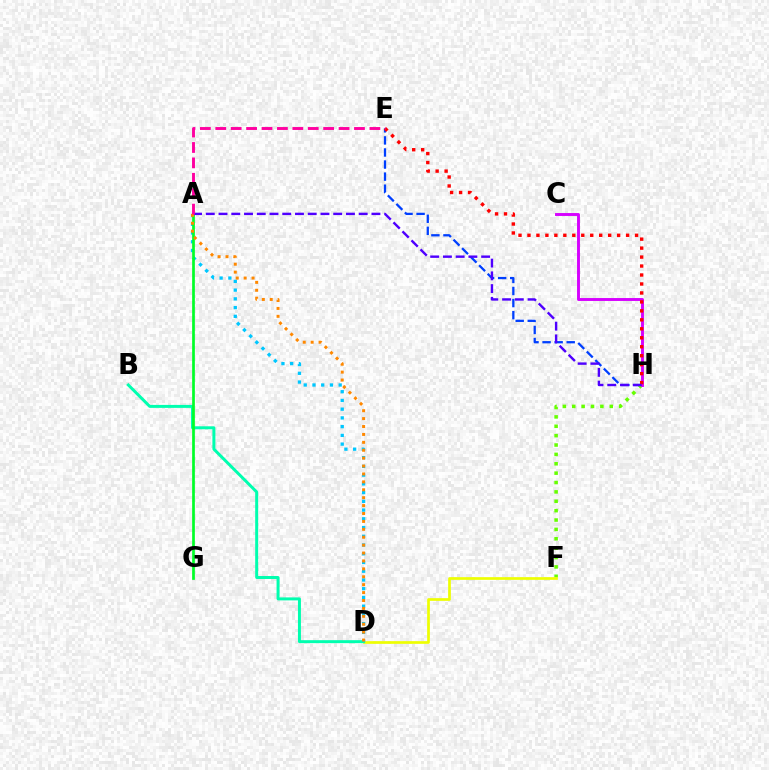{('F', 'H'): [{'color': '#66ff00', 'line_style': 'dotted', 'thickness': 2.55}], ('E', 'H'): [{'color': '#003fff', 'line_style': 'dashed', 'thickness': 1.64}, {'color': '#ff0000', 'line_style': 'dotted', 'thickness': 2.44}], ('C', 'H'): [{'color': '#d600ff', 'line_style': 'solid', 'thickness': 2.09}], ('D', 'F'): [{'color': '#eeff00', 'line_style': 'solid', 'thickness': 1.94}], ('B', 'D'): [{'color': '#00ffaf', 'line_style': 'solid', 'thickness': 2.14}], ('A', 'D'): [{'color': '#00c7ff', 'line_style': 'dotted', 'thickness': 2.37}, {'color': '#ff8800', 'line_style': 'dotted', 'thickness': 2.15}], ('A', 'G'): [{'color': '#00ff27', 'line_style': 'solid', 'thickness': 1.95}], ('A', 'H'): [{'color': '#4f00ff', 'line_style': 'dashed', 'thickness': 1.73}], ('A', 'E'): [{'color': '#ff00a0', 'line_style': 'dashed', 'thickness': 2.09}]}